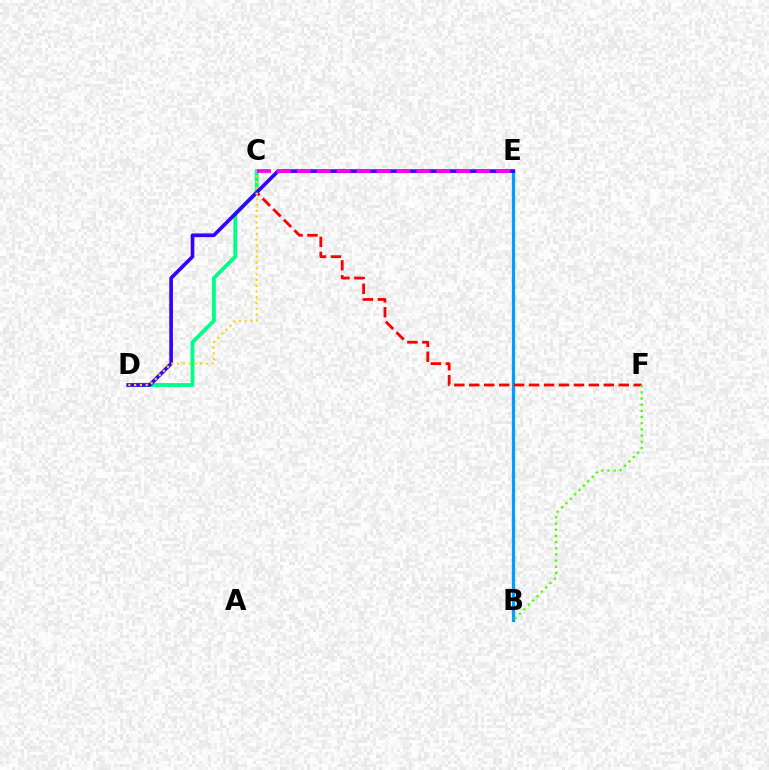{('B', 'E'): [{'color': '#009eff', 'line_style': 'solid', 'thickness': 2.34}], ('C', 'F'): [{'color': '#ff0000', 'line_style': 'dashed', 'thickness': 2.03}], ('C', 'D'): [{'color': '#00ff86', 'line_style': 'solid', 'thickness': 2.76}, {'color': '#ffd500', 'line_style': 'dotted', 'thickness': 1.56}], ('D', 'E'): [{'color': '#3700ff', 'line_style': 'solid', 'thickness': 2.64}], ('B', 'F'): [{'color': '#4fff00', 'line_style': 'dotted', 'thickness': 1.68}], ('C', 'E'): [{'color': '#ff00ed', 'line_style': 'dashed', 'thickness': 2.71}]}